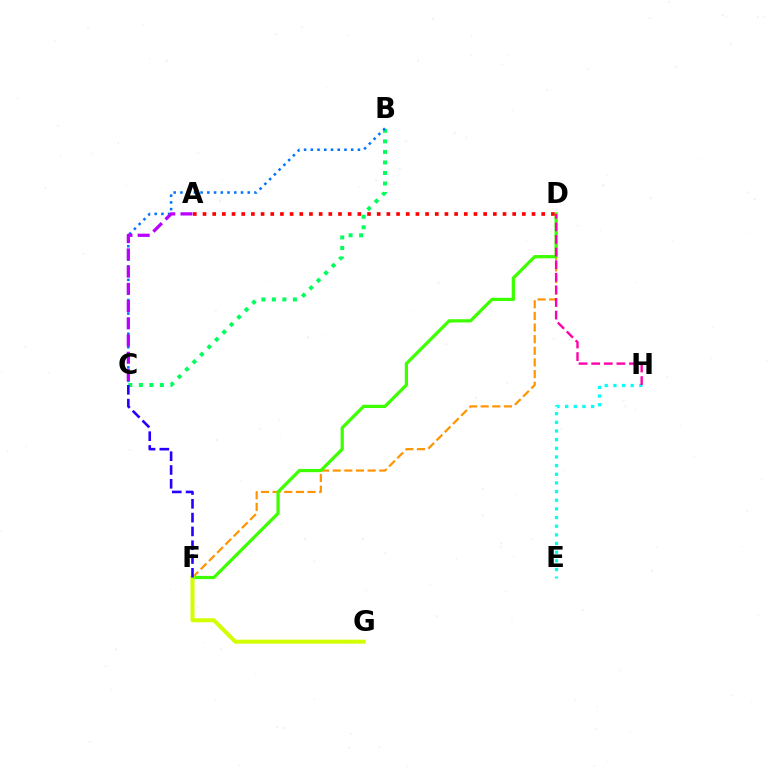{('B', 'C'): [{'color': '#00ff5c', 'line_style': 'dotted', 'thickness': 2.86}, {'color': '#0074ff', 'line_style': 'dotted', 'thickness': 1.83}], ('D', 'F'): [{'color': '#ff9400', 'line_style': 'dashed', 'thickness': 1.58}, {'color': '#3dff00', 'line_style': 'solid', 'thickness': 2.33}], ('A', 'C'): [{'color': '#b900ff', 'line_style': 'dashed', 'thickness': 2.34}], ('E', 'H'): [{'color': '#00fff6', 'line_style': 'dotted', 'thickness': 2.35}], ('F', 'G'): [{'color': '#d1ff00', 'line_style': 'solid', 'thickness': 2.88}], ('D', 'H'): [{'color': '#ff00ac', 'line_style': 'dashed', 'thickness': 1.71}], ('A', 'D'): [{'color': '#ff0000', 'line_style': 'dotted', 'thickness': 2.63}], ('C', 'F'): [{'color': '#2500ff', 'line_style': 'dashed', 'thickness': 1.88}]}